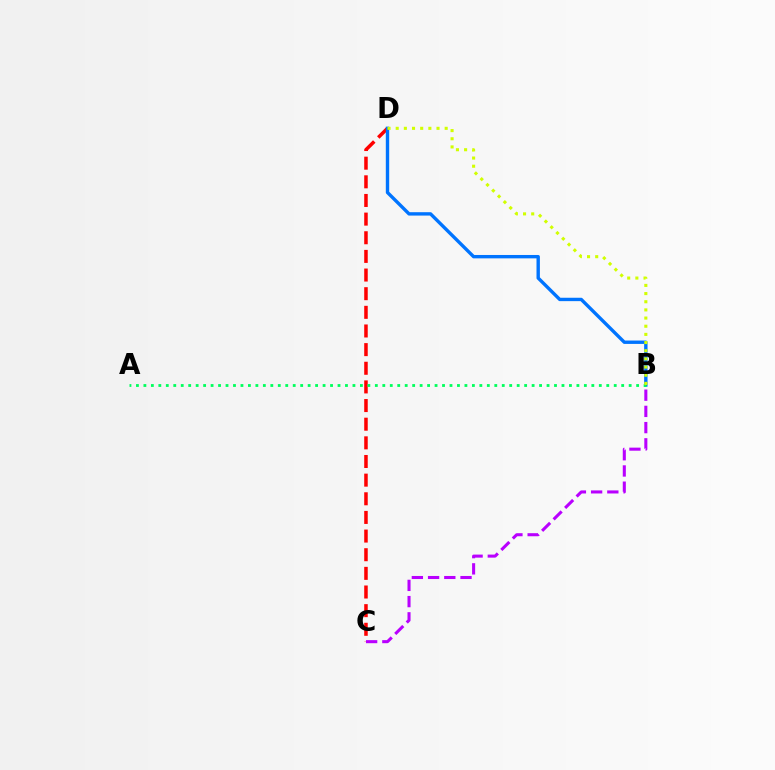{('C', 'D'): [{'color': '#ff0000', 'line_style': 'dashed', 'thickness': 2.53}], ('B', 'C'): [{'color': '#b900ff', 'line_style': 'dashed', 'thickness': 2.2}], ('B', 'D'): [{'color': '#0074ff', 'line_style': 'solid', 'thickness': 2.43}, {'color': '#d1ff00', 'line_style': 'dotted', 'thickness': 2.22}], ('A', 'B'): [{'color': '#00ff5c', 'line_style': 'dotted', 'thickness': 2.03}]}